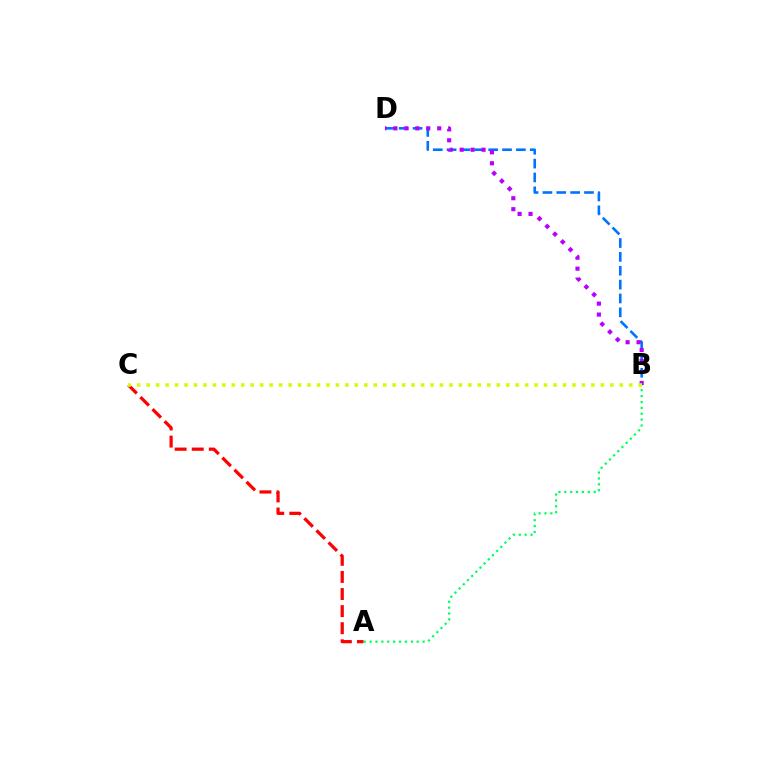{('B', 'D'): [{'color': '#0074ff', 'line_style': 'dashed', 'thickness': 1.88}, {'color': '#b900ff', 'line_style': 'dotted', 'thickness': 2.98}], ('A', 'C'): [{'color': '#ff0000', 'line_style': 'dashed', 'thickness': 2.32}], ('A', 'B'): [{'color': '#00ff5c', 'line_style': 'dotted', 'thickness': 1.6}], ('B', 'C'): [{'color': '#d1ff00', 'line_style': 'dotted', 'thickness': 2.57}]}